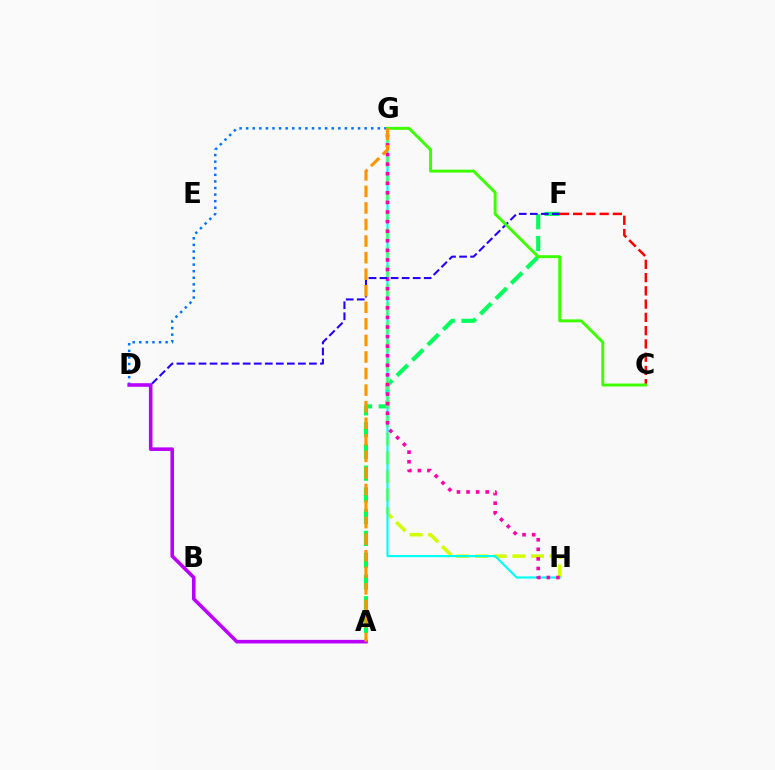{('A', 'F'): [{'color': '#00ff5c', 'line_style': 'dashed', 'thickness': 2.96}], ('G', 'H'): [{'color': '#d1ff00', 'line_style': 'dashed', 'thickness': 2.53}, {'color': '#00fff6', 'line_style': 'solid', 'thickness': 1.55}, {'color': '#ff00ac', 'line_style': 'dotted', 'thickness': 2.6}], ('C', 'F'): [{'color': '#ff0000', 'line_style': 'dashed', 'thickness': 1.8}], ('D', 'G'): [{'color': '#0074ff', 'line_style': 'dotted', 'thickness': 1.79}], ('D', 'F'): [{'color': '#2500ff', 'line_style': 'dashed', 'thickness': 1.5}], ('C', 'G'): [{'color': '#3dff00', 'line_style': 'solid', 'thickness': 2.11}], ('A', 'D'): [{'color': '#b900ff', 'line_style': 'solid', 'thickness': 2.58}], ('A', 'G'): [{'color': '#ff9400', 'line_style': 'dashed', 'thickness': 2.25}]}